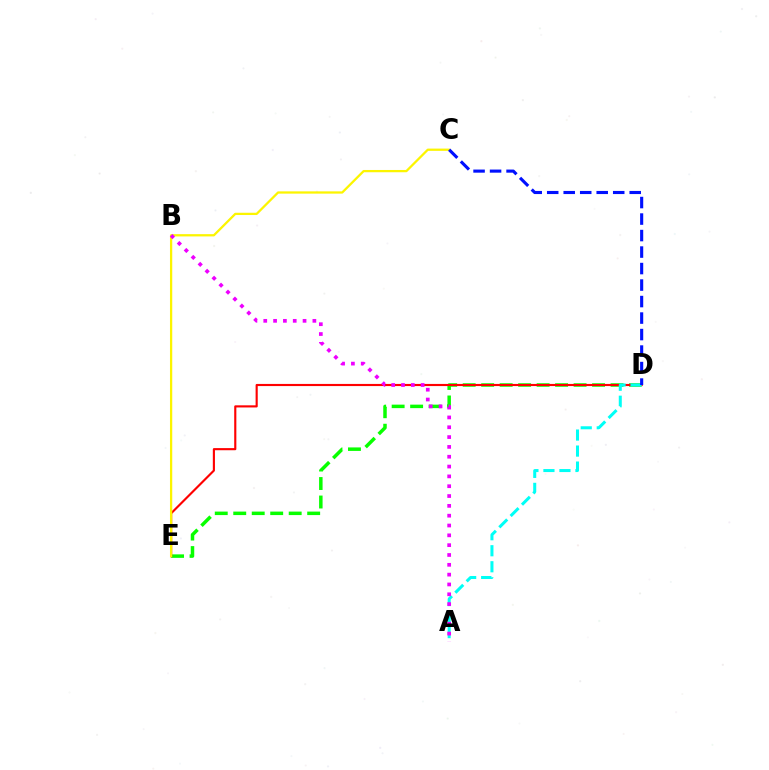{('D', 'E'): [{'color': '#08ff00', 'line_style': 'dashed', 'thickness': 2.51}, {'color': '#ff0000', 'line_style': 'solid', 'thickness': 1.54}], ('A', 'D'): [{'color': '#00fff6', 'line_style': 'dashed', 'thickness': 2.18}], ('C', 'E'): [{'color': '#fcf500', 'line_style': 'solid', 'thickness': 1.63}], ('C', 'D'): [{'color': '#0010ff', 'line_style': 'dashed', 'thickness': 2.24}], ('A', 'B'): [{'color': '#ee00ff', 'line_style': 'dotted', 'thickness': 2.67}]}